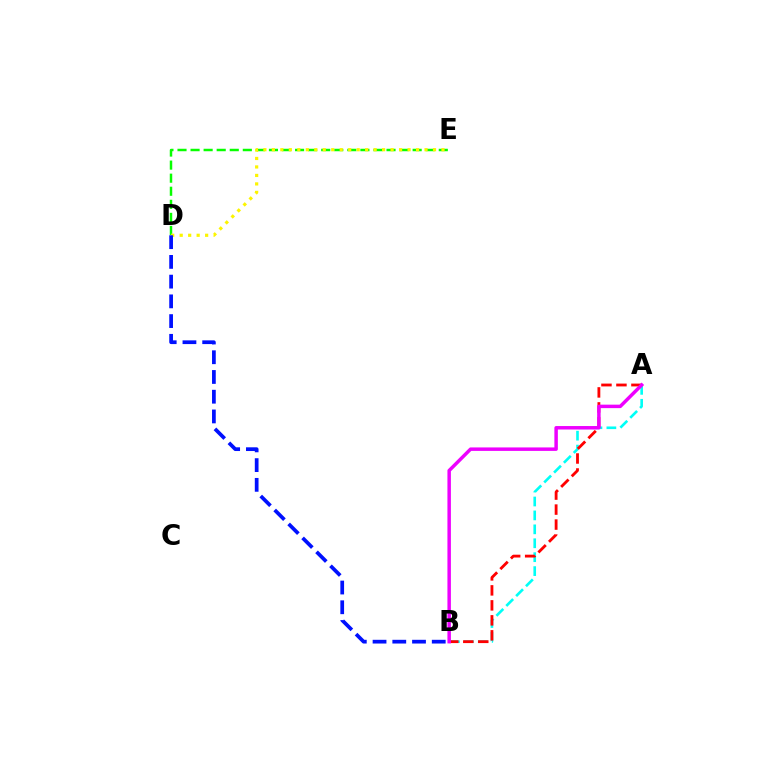{('D', 'E'): [{'color': '#08ff00', 'line_style': 'dashed', 'thickness': 1.77}, {'color': '#fcf500', 'line_style': 'dotted', 'thickness': 2.3}], ('A', 'B'): [{'color': '#00fff6', 'line_style': 'dashed', 'thickness': 1.89}, {'color': '#ff0000', 'line_style': 'dashed', 'thickness': 2.04}, {'color': '#ee00ff', 'line_style': 'solid', 'thickness': 2.5}], ('B', 'D'): [{'color': '#0010ff', 'line_style': 'dashed', 'thickness': 2.68}]}